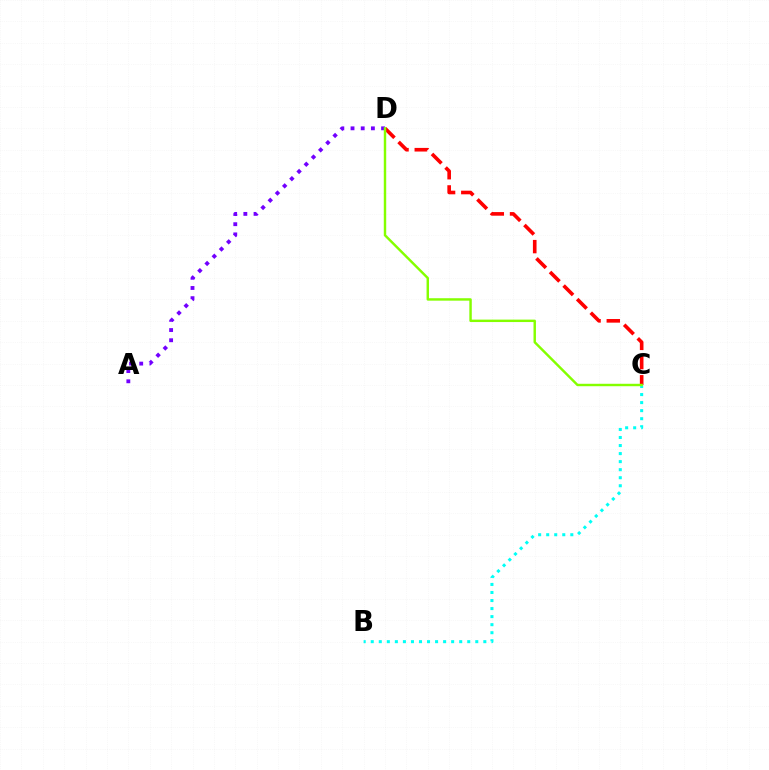{('A', 'D'): [{'color': '#7200ff', 'line_style': 'dotted', 'thickness': 2.77}], ('C', 'D'): [{'color': '#ff0000', 'line_style': 'dashed', 'thickness': 2.61}, {'color': '#84ff00', 'line_style': 'solid', 'thickness': 1.76}], ('B', 'C'): [{'color': '#00fff6', 'line_style': 'dotted', 'thickness': 2.18}]}